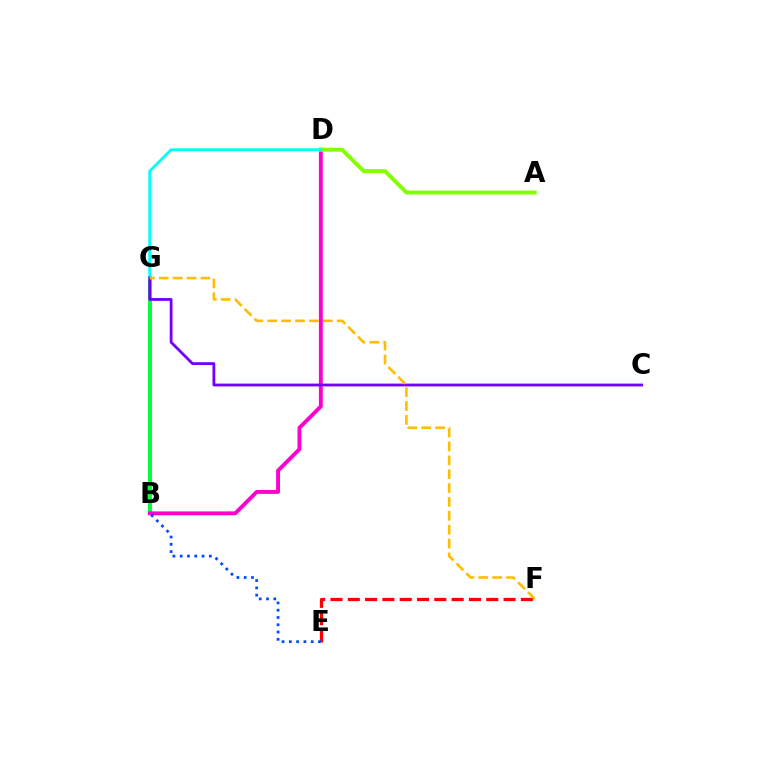{('B', 'G'): [{'color': '#00ff39', 'line_style': 'solid', 'thickness': 2.83}], ('B', 'D'): [{'color': '#ff00cf', 'line_style': 'solid', 'thickness': 2.79}], ('E', 'F'): [{'color': '#ff0000', 'line_style': 'dashed', 'thickness': 2.35}], ('A', 'D'): [{'color': '#84ff00', 'line_style': 'solid', 'thickness': 2.84}], ('D', 'G'): [{'color': '#00fff6', 'line_style': 'solid', 'thickness': 2.03}], ('B', 'E'): [{'color': '#004bff', 'line_style': 'dotted', 'thickness': 1.98}], ('C', 'G'): [{'color': '#7200ff', 'line_style': 'solid', 'thickness': 2.03}], ('F', 'G'): [{'color': '#ffbd00', 'line_style': 'dashed', 'thickness': 1.88}]}